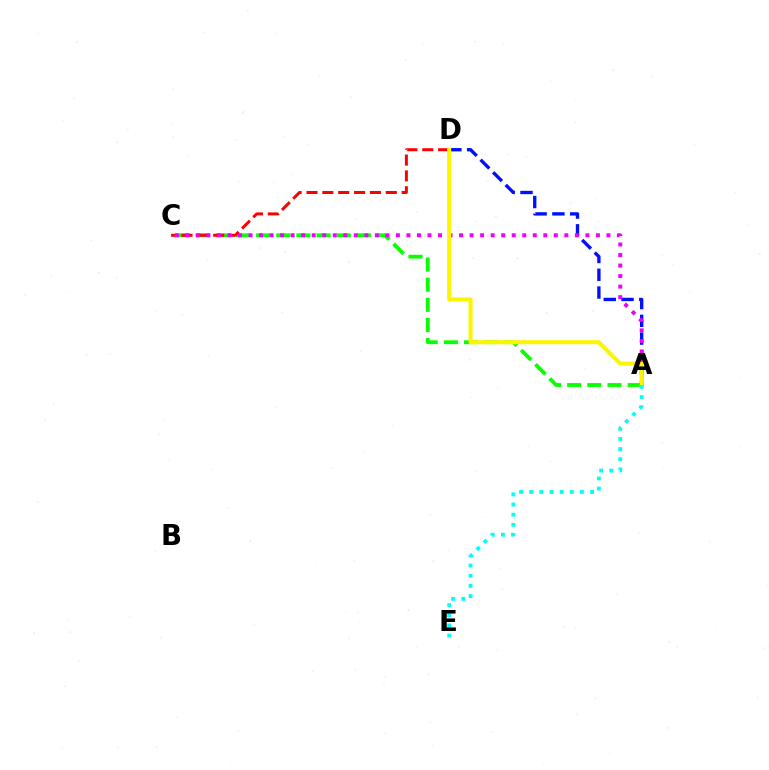{('A', 'C'): [{'color': '#08ff00', 'line_style': 'dashed', 'thickness': 2.74}, {'color': '#ee00ff', 'line_style': 'dotted', 'thickness': 2.86}], ('A', 'D'): [{'color': '#0010ff', 'line_style': 'dashed', 'thickness': 2.41}, {'color': '#fcf500', 'line_style': 'solid', 'thickness': 2.92}], ('C', 'D'): [{'color': '#ff0000', 'line_style': 'dashed', 'thickness': 2.15}], ('A', 'E'): [{'color': '#00fff6', 'line_style': 'dotted', 'thickness': 2.76}]}